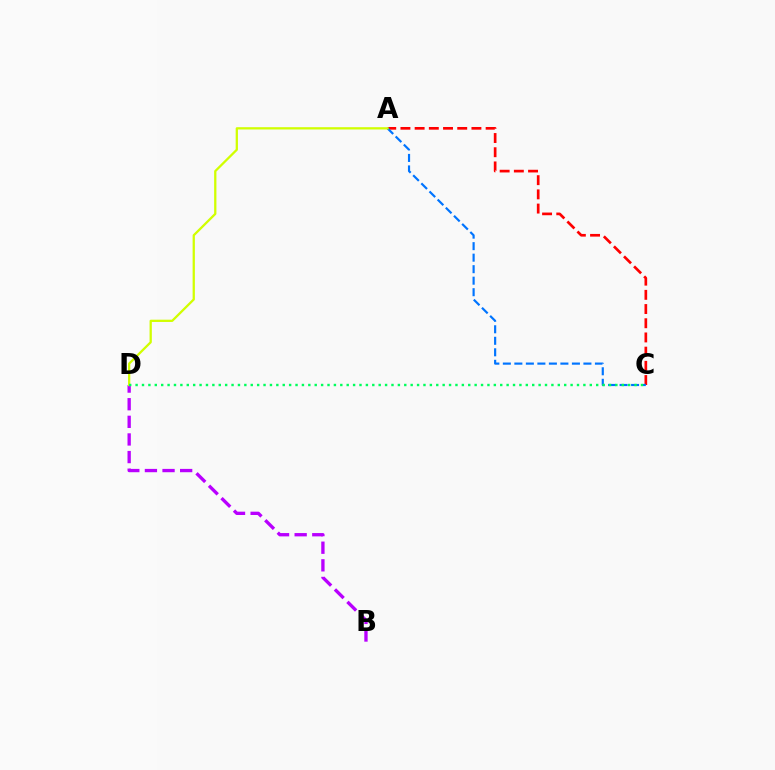{('A', 'C'): [{'color': '#ff0000', 'line_style': 'dashed', 'thickness': 1.93}, {'color': '#0074ff', 'line_style': 'dashed', 'thickness': 1.56}], ('B', 'D'): [{'color': '#b900ff', 'line_style': 'dashed', 'thickness': 2.39}], ('A', 'D'): [{'color': '#d1ff00', 'line_style': 'solid', 'thickness': 1.64}], ('C', 'D'): [{'color': '#00ff5c', 'line_style': 'dotted', 'thickness': 1.74}]}